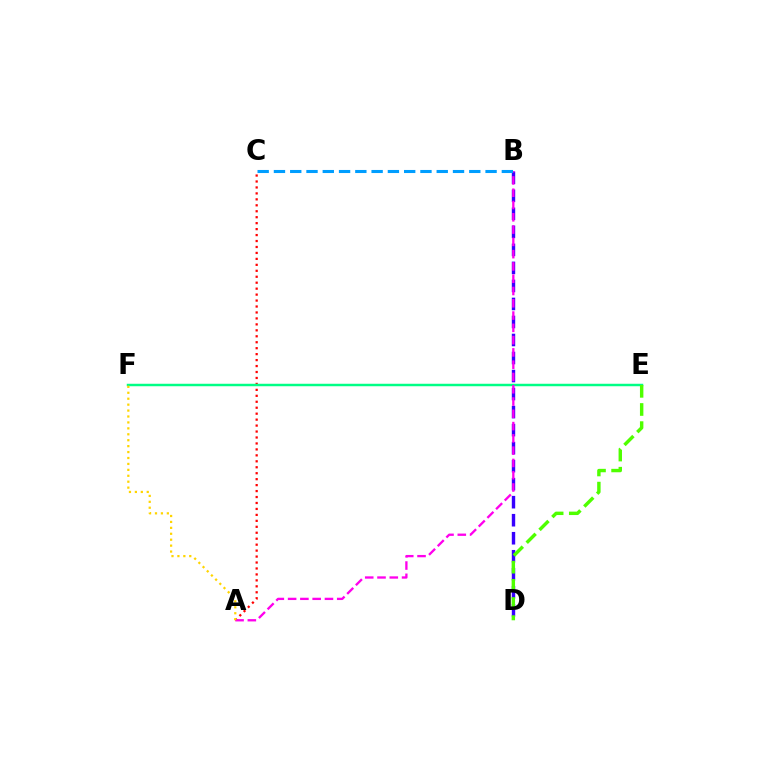{('A', 'C'): [{'color': '#ff0000', 'line_style': 'dotted', 'thickness': 1.62}], ('B', 'D'): [{'color': '#3700ff', 'line_style': 'dashed', 'thickness': 2.45}], ('E', 'F'): [{'color': '#00ff86', 'line_style': 'solid', 'thickness': 1.78}], ('A', 'B'): [{'color': '#ff00ed', 'line_style': 'dashed', 'thickness': 1.67}], ('A', 'F'): [{'color': '#ffd500', 'line_style': 'dotted', 'thickness': 1.61}], ('B', 'C'): [{'color': '#009eff', 'line_style': 'dashed', 'thickness': 2.21}], ('D', 'E'): [{'color': '#4fff00', 'line_style': 'dashed', 'thickness': 2.47}]}